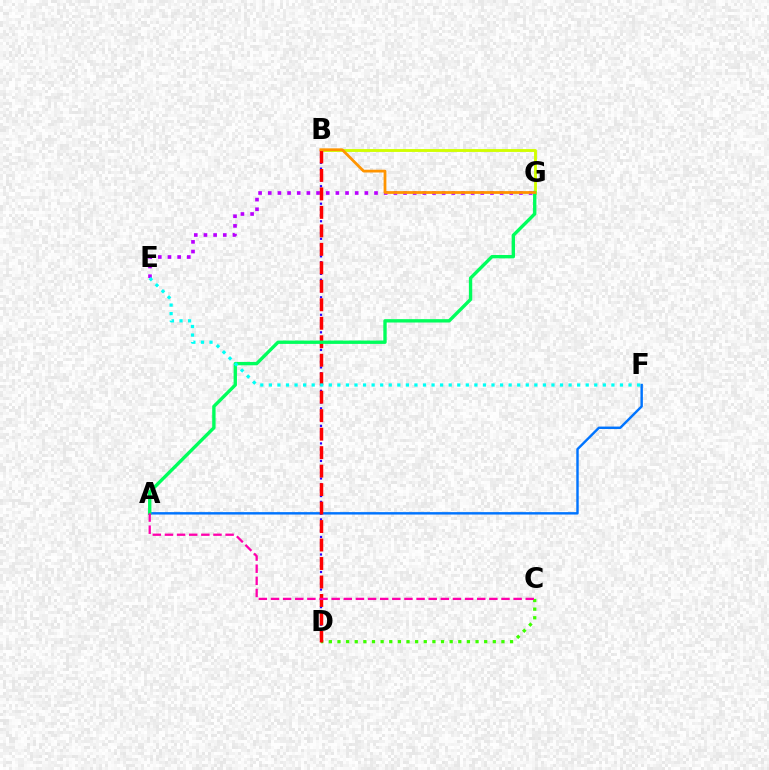{('E', 'G'): [{'color': '#b900ff', 'line_style': 'dotted', 'thickness': 2.63}], ('A', 'F'): [{'color': '#0074ff', 'line_style': 'solid', 'thickness': 1.74}], ('C', 'D'): [{'color': '#3dff00', 'line_style': 'dotted', 'thickness': 2.34}], ('B', 'G'): [{'color': '#d1ff00', 'line_style': 'solid', 'thickness': 2.06}, {'color': '#ff9400', 'line_style': 'solid', 'thickness': 1.99}], ('B', 'D'): [{'color': '#2500ff', 'line_style': 'dotted', 'thickness': 1.59}, {'color': '#ff0000', 'line_style': 'dashed', 'thickness': 2.51}], ('A', 'G'): [{'color': '#00ff5c', 'line_style': 'solid', 'thickness': 2.42}], ('A', 'C'): [{'color': '#ff00ac', 'line_style': 'dashed', 'thickness': 1.65}], ('E', 'F'): [{'color': '#00fff6', 'line_style': 'dotted', 'thickness': 2.33}]}